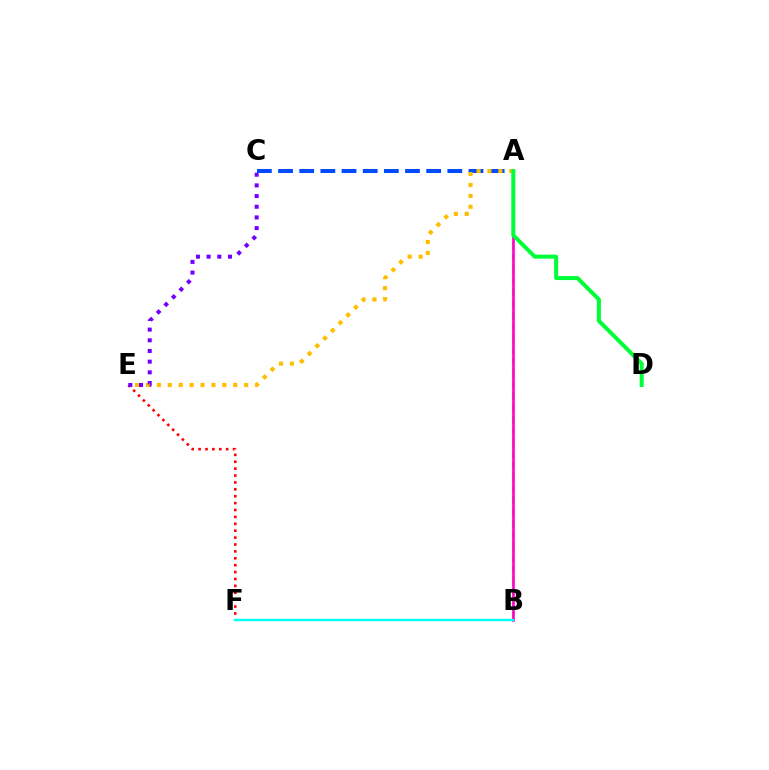{('A', 'C'): [{'color': '#004bff', 'line_style': 'dashed', 'thickness': 2.87}], ('A', 'E'): [{'color': '#ffbd00', 'line_style': 'dotted', 'thickness': 2.97}], ('A', 'B'): [{'color': '#84ff00', 'line_style': 'dashed', 'thickness': 1.57}, {'color': '#ff00cf', 'line_style': 'solid', 'thickness': 1.9}], ('E', 'F'): [{'color': '#ff0000', 'line_style': 'dotted', 'thickness': 1.87}], ('B', 'F'): [{'color': '#00fff6', 'line_style': 'solid', 'thickness': 1.71}], ('A', 'D'): [{'color': '#00ff39', 'line_style': 'solid', 'thickness': 2.89}], ('C', 'E'): [{'color': '#7200ff', 'line_style': 'dotted', 'thickness': 2.9}]}